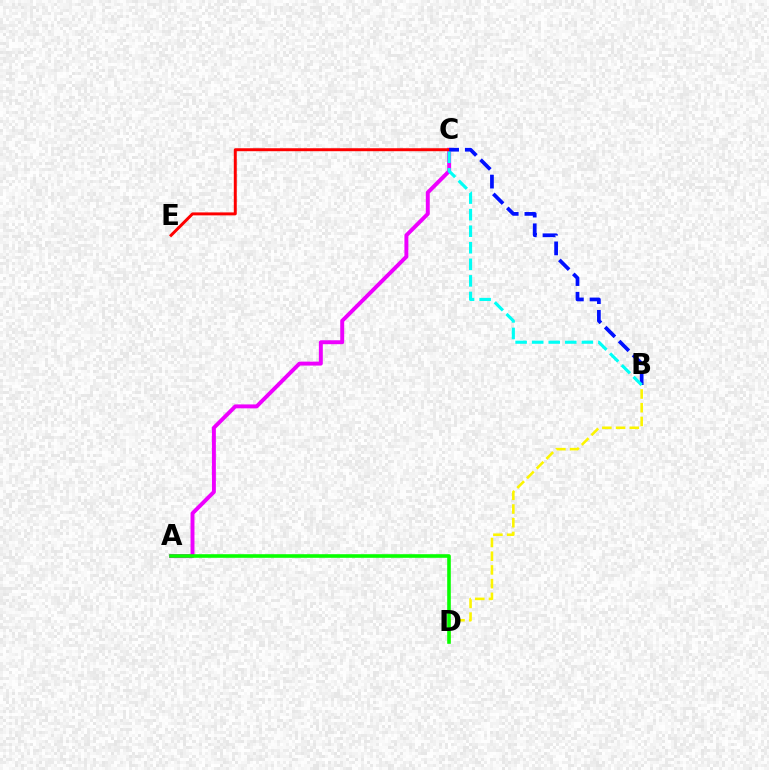{('B', 'D'): [{'color': '#fcf500', 'line_style': 'dashed', 'thickness': 1.86}], ('A', 'C'): [{'color': '#ee00ff', 'line_style': 'solid', 'thickness': 2.84}], ('C', 'E'): [{'color': '#ff0000', 'line_style': 'solid', 'thickness': 2.13}], ('B', 'C'): [{'color': '#0010ff', 'line_style': 'dashed', 'thickness': 2.68}, {'color': '#00fff6', 'line_style': 'dashed', 'thickness': 2.25}], ('A', 'D'): [{'color': '#08ff00', 'line_style': 'solid', 'thickness': 2.59}]}